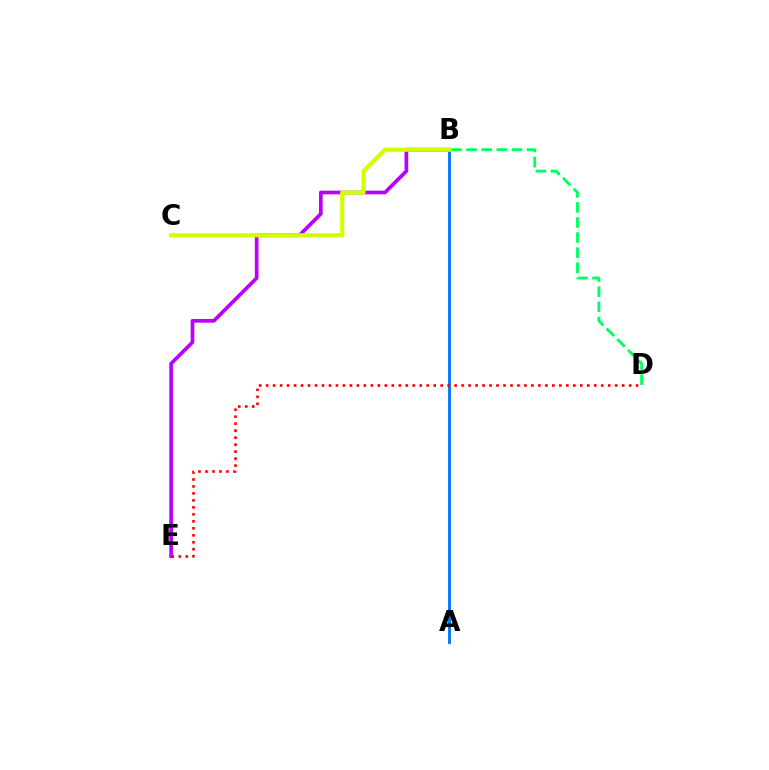{('B', 'E'): [{'color': '#b900ff', 'line_style': 'solid', 'thickness': 2.66}], ('A', 'B'): [{'color': '#0074ff', 'line_style': 'solid', 'thickness': 2.06}], ('B', 'D'): [{'color': '#00ff5c', 'line_style': 'dashed', 'thickness': 2.05}], ('B', 'C'): [{'color': '#d1ff00', 'line_style': 'solid', 'thickness': 3.0}], ('D', 'E'): [{'color': '#ff0000', 'line_style': 'dotted', 'thickness': 1.9}]}